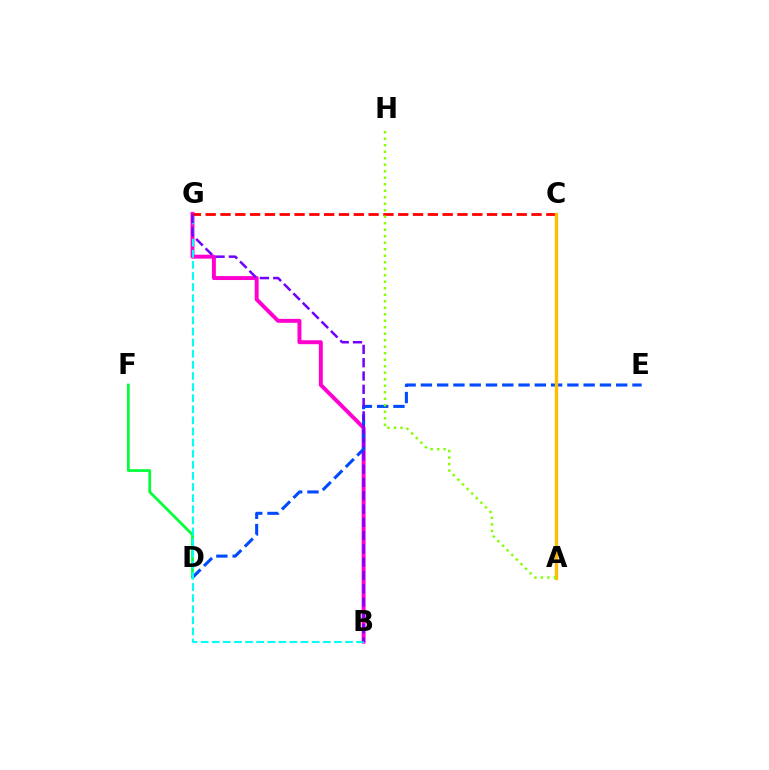{('B', 'G'): [{'color': '#ff00cf', 'line_style': 'solid', 'thickness': 2.84}, {'color': '#00fff6', 'line_style': 'dashed', 'thickness': 1.51}, {'color': '#7200ff', 'line_style': 'dashed', 'thickness': 1.81}], ('D', 'F'): [{'color': '#00ff39', 'line_style': 'solid', 'thickness': 1.96}], ('D', 'E'): [{'color': '#004bff', 'line_style': 'dashed', 'thickness': 2.21}], ('C', 'G'): [{'color': '#ff0000', 'line_style': 'dashed', 'thickness': 2.01}], ('A', 'C'): [{'color': '#ffbd00', 'line_style': 'solid', 'thickness': 2.39}], ('A', 'H'): [{'color': '#84ff00', 'line_style': 'dotted', 'thickness': 1.77}]}